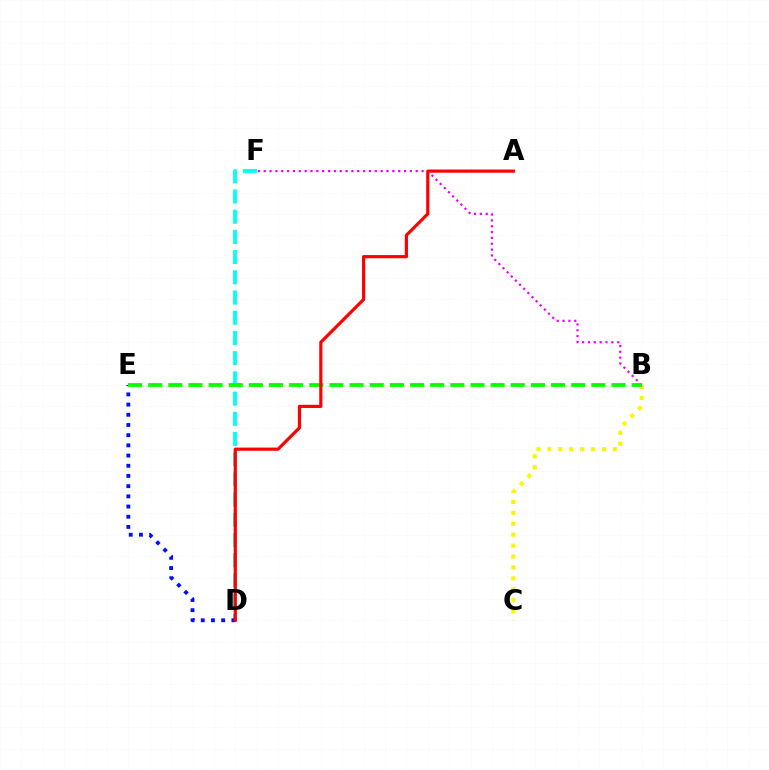{('D', 'F'): [{'color': '#00fff6', 'line_style': 'dashed', 'thickness': 2.75}], ('B', 'F'): [{'color': '#ee00ff', 'line_style': 'dotted', 'thickness': 1.59}], ('B', 'C'): [{'color': '#fcf500', 'line_style': 'dotted', 'thickness': 2.96}], ('D', 'E'): [{'color': '#0010ff', 'line_style': 'dotted', 'thickness': 2.77}], ('B', 'E'): [{'color': '#08ff00', 'line_style': 'dashed', 'thickness': 2.74}], ('A', 'D'): [{'color': '#ff0000', 'line_style': 'solid', 'thickness': 2.29}]}